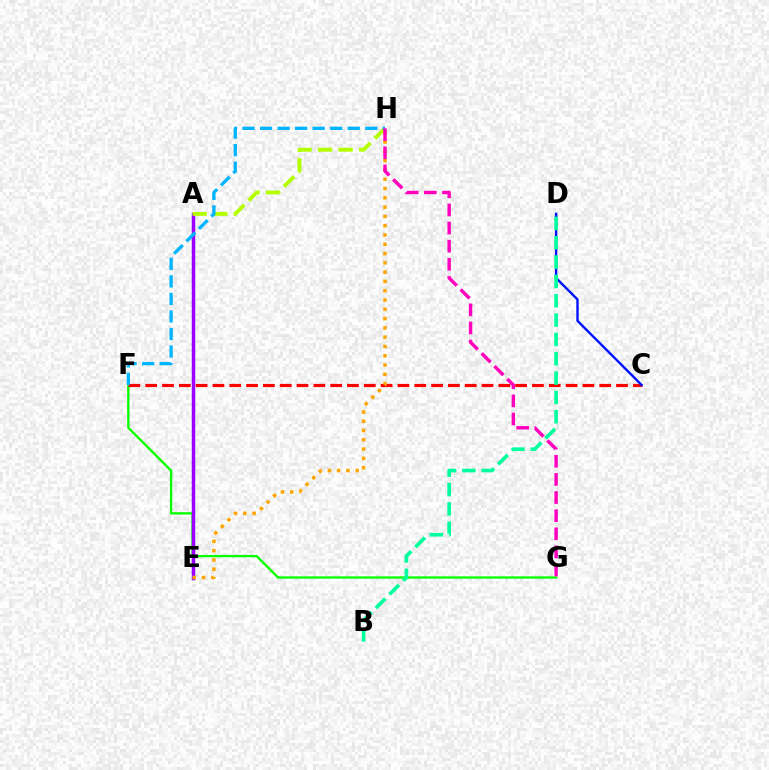{('F', 'G'): [{'color': '#08ff00', 'line_style': 'solid', 'thickness': 1.68}], ('C', 'F'): [{'color': '#ff0000', 'line_style': 'dashed', 'thickness': 2.28}], ('A', 'E'): [{'color': '#9b00ff', 'line_style': 'solid', 'thickness': 2.49}], ('A', 'H'): [{'color': '#b3ff00', 'line_style': 'dashed', 'thickness': 2.79}], ('E', 'H'): [{'color': '#ffa500', 'line_style': 'dotted', 'thickness': 2.52}], ('C', 'D'): [{'color': '#0010ff', 'line_style': 'solid', 'thickness': 1.71}], ('B', 'D'): [{'color': '#00ff9d', 'line_style': 'dashed', 'thickness': 2.63}], ('F', 'H'): [{'color': '#00b5ff', 'line_style': 'dashed', 'thickness': 2.38}], ('G', 'H'): [{'color': '#ff00bd', 'line_style': 'dashed', 'thickness': 2.46}]}